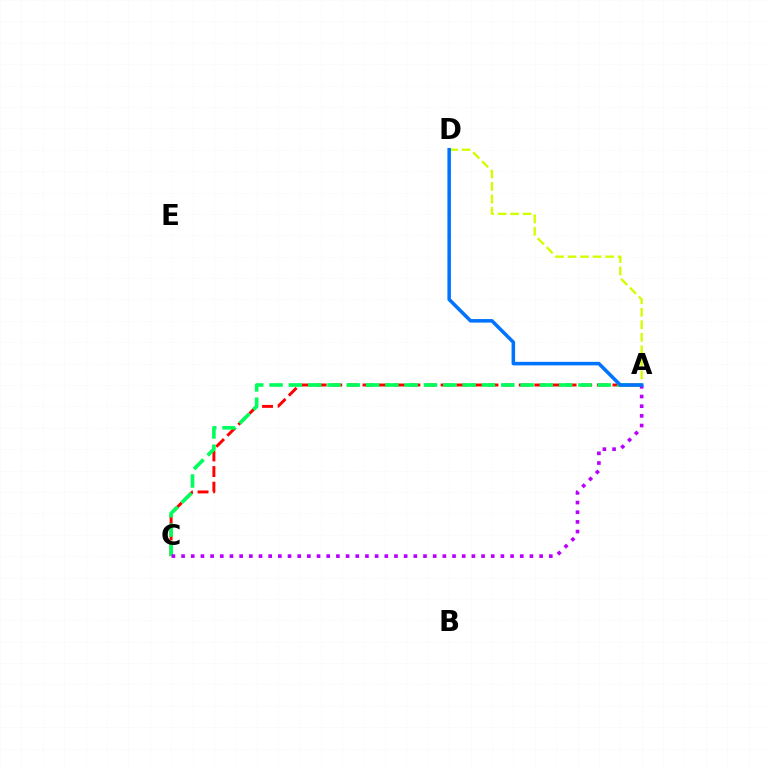{('A', 'C'): [{'color': '#ff0000', 'line_style': 'dashed', 'thickness': 2.12}, {'color': '#00ff5c', 'line_style': 'dashed', 'thickness': 2.62}, {'color': '#b900ff', 'line_style': 'dotted', 'thickness': 2.63}], ('A', 'D'): [{'color': '#d1ff00', 'line_style': 'dashed', 'thickness': 1.7}, {'color': '#0074ff', 'line_style': 'solid', 'thickness': 2.54}]}